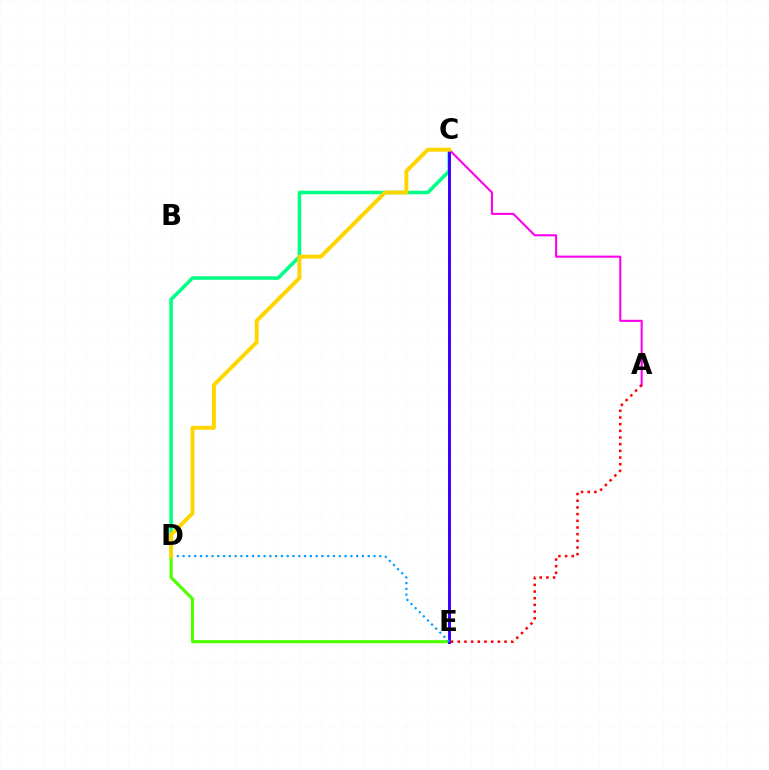{('D', 'E'): [{'color': '#4fff00', 'line_style': 'solid', 'thickness': 2.25}, {'color': '#009eff', 'line_style': 'dotted', 'thickness': 1.57}], ('C', 'D'): [{'color': '#00ff86', 'line_style': 'solid', 'thickness': 2.55}, {'color': '#ffd500', 'line_style': 'solid', 'thickness': 2.83}], ('A', 'C'): [{'color': '#ff00ed', 'line_style': 'solid', 'thickness': 1.51}], ('C', 'E'): [{'color': '#3700ff', 'line_style': 'solid', 'thickness': 2.12}], ('A', 'E'): [{'color': '#ff0000', 'line_style': 'dotted', 'thickness': 1.81}]}